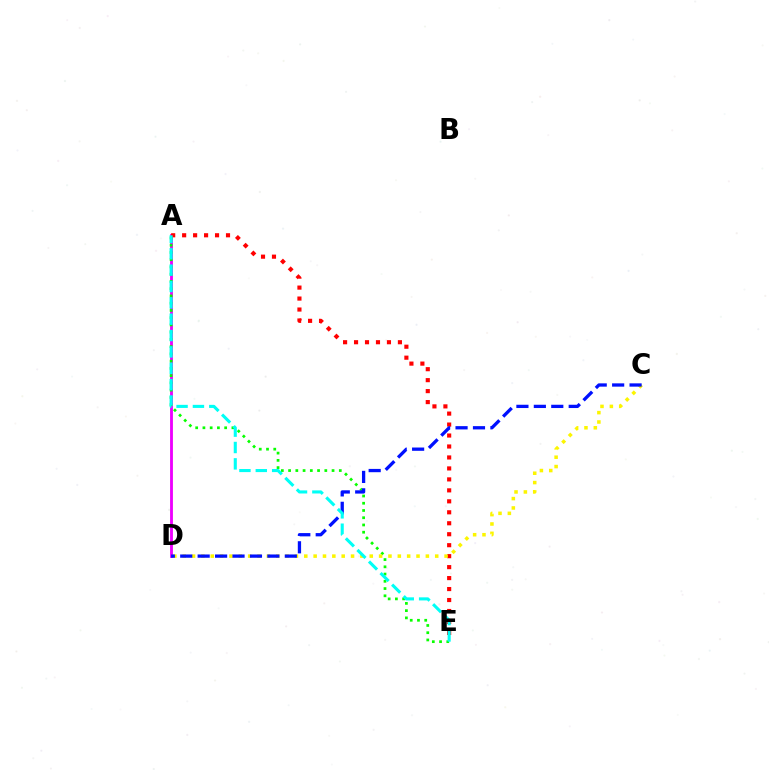{('A', 'D'): [{'color': '#ee00ff', 'line_style': 'solid', 'thickness': 2.05}], ('A', 'E'): [{'color': '#08ff00', 'line_style': 'dotted', 'thickness': 1.97}, {'color': '#ff0000', 'line_style': 'dotted', 'thickness': 2.98}, {'color': '#00fff6', 'line_style': 'dashed', 'thickness': 2.22}], ('C', 'D'): [{'color': '#fcf500', 'line_style': 'dotted', 'thickness': 2.54}, {'color': '#0010ff', 'line_style': 'dashed', 'thickness': 2.37}]}